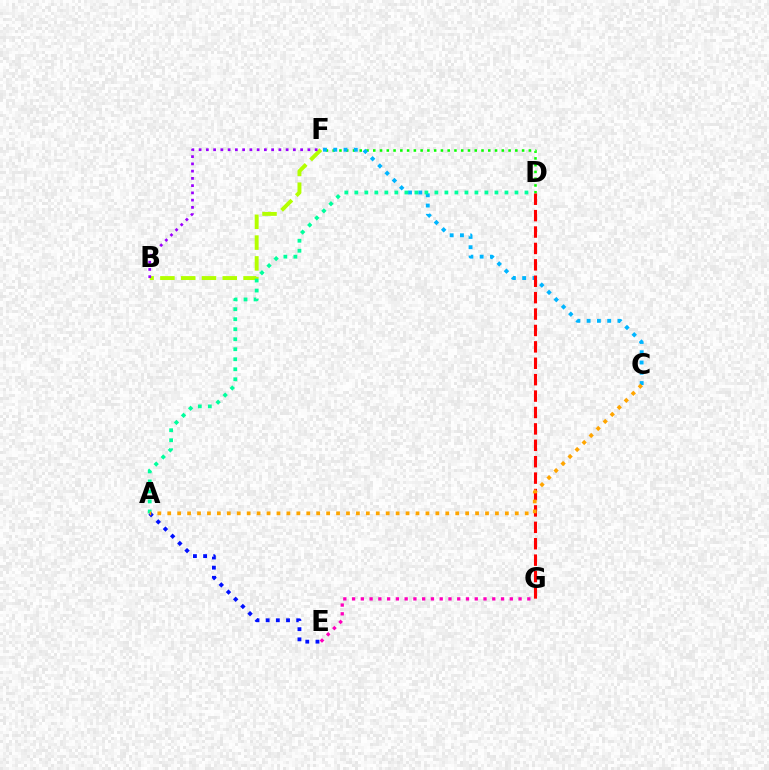{('D', 'F'): [{'color': '#08ff00', 'line_style': 'dotted', 'thickness': 1.84}], ('C', 'F'): [{'color': '#00b5ff', 'line_style': 'dotted', 'thickness': 2.79}], ('D', 'G'): [{'color': '#ff0000', 'line_style': 'dashed', 'thickness': 2.23}], ('B', 'F'): [{'color': '#b3ff00', 'line_style': 'dashed', 'thickness': 2.82}, {'color': '#9b00ff', 'line_style': 'dotted', 'thickness': 1.97}], ('E', 'G'): [{'color': '#ff00bd', 'line_style': 'dotted', 'thickness': 2.38}], ('A', 'D'): [{'color': '#00ff9d', 'line_style': 'dotted', 'thickness': 2.72}], ('A', 'E'): [{'color': '#0010ff', 'line_style': 'dotted', 'thickness': 2.76}], ('A', 'C'): [{'color': '#ffa500', 'line_style': 'dotted', 'thickness': 2.7}]}